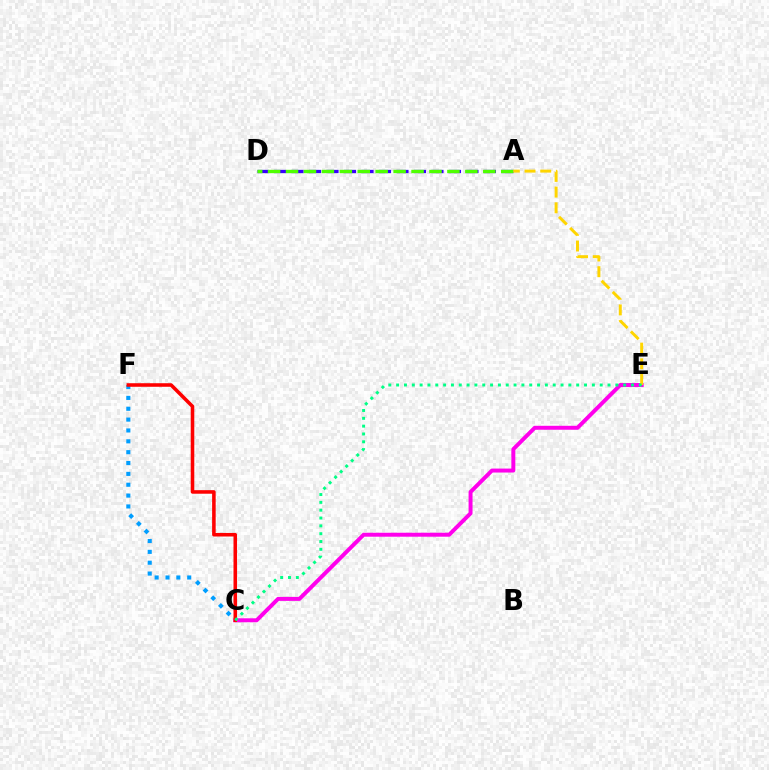{('A', 'D'): [{'color': '#3700ff', 'line_style': 'dashed', 'thickness': 2.38}, {'color': '#4fff00', 'line_style': 'dashed', 'thickness': 2.44}], ('C', 'F'): [{'color': '#009eff', 'line_style': 'dotted', 'thickness': 2.95}, {'color': '#ff0000', 'line_style': 'solid', 'thickness': 2.56}], ('C', 'E'): [{'color': '#ff00ed', 'line_style': 'solid', 'thickness': 2.85}, {'color': '#00ff86', 'line_style': 'dotted', 'thickness': 2.13}], ('A', 'E'): [{'color': '#ffd500', 'line_style': 'dashed', 'thickness': 2.13}]}